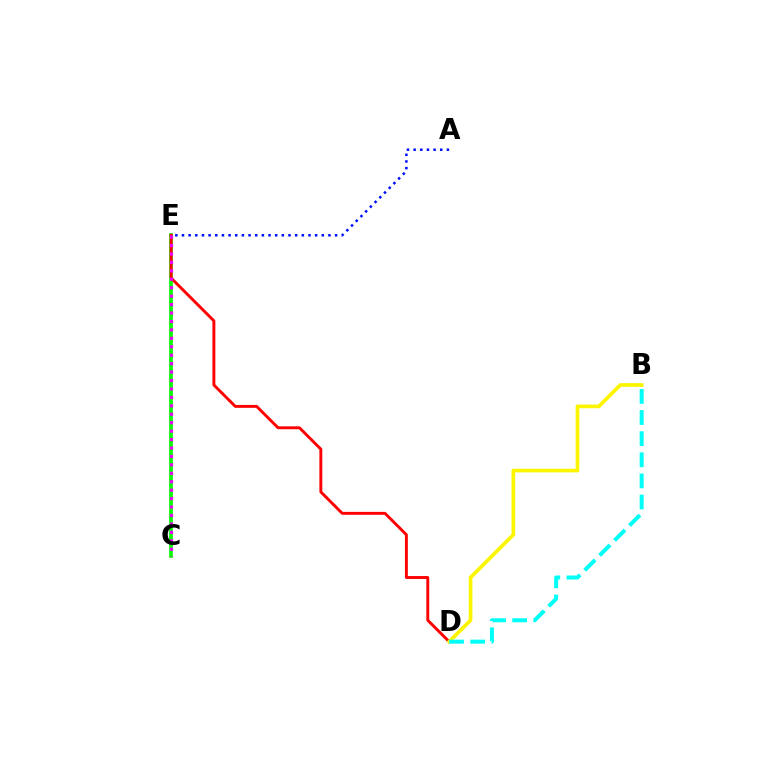{('C', 'E'): [{'color': '#08ff00', 'line_style': 'solid', 'thickness': 2.65}, {'color': '#ee00ff', 'line_style': 'dotted', 'thickness': 2.29}], ('D', 'E'): [{'color': '#ff0000', 'line_style': 'solid', 'thickness': 2.09}], ('A', 'E'): [{'color': '#0010ff', 'line_style': 'dotted', 'thickness': 1.81}], ('B', 'D'): [{'color': '#fcf500', 'line_style': 'solid', 'thickness': 2.65}, {'color': '#00fff6', 'line_style': 'dashed', 'thickness': 2.87}]}